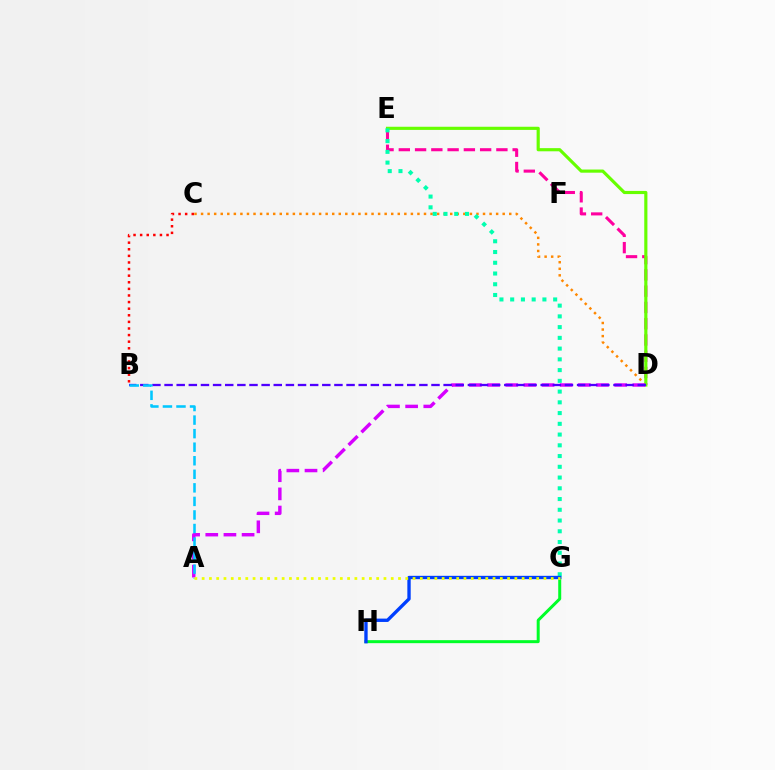{('D', 'E'): [{'color': '#ff00a0', 'line_style': 'dashed', 'thickness': 2.21}, {'color': '#66ff00', 'line_style': 'solid', 'thickness': 2.27}], ('C', 'D'): [{'color': '#ff8800', 'line_style': 'dotted', 'thickness': 1.78}], ('G', 'H'): [{'color': '#00ff27', 'line_style': 'solid', 'thickness': 2.16}, {'color': '#003fff', 'line_style': 'solid', 'thickness': 2.41}], ('E', 'G'): [{'color': '#00ffaf', 'line_style': 'dotted', 'thickness': 2.92}], ('A', 'D'): [{'color': '#d600ff', 'line_style': 'dashed', 'thickness': 2.47}], ('B', 'D'): [{'color': '#4f00ff', 'line_style': 'dashed', 'thickness': 1.65}], ('A', 'B'): [{'color': '#00c7ff', 'line_style': 'dashed', 'thickness': 1.84}], ('A', 'G'): [{'color': '#eeff00', 'line_style': 'dotted', 'thickness': 1.98}], ('B', 'C'): [{'color': '#ff0000', 'line_style': 'dotted', 'thickness': 1.79}]}